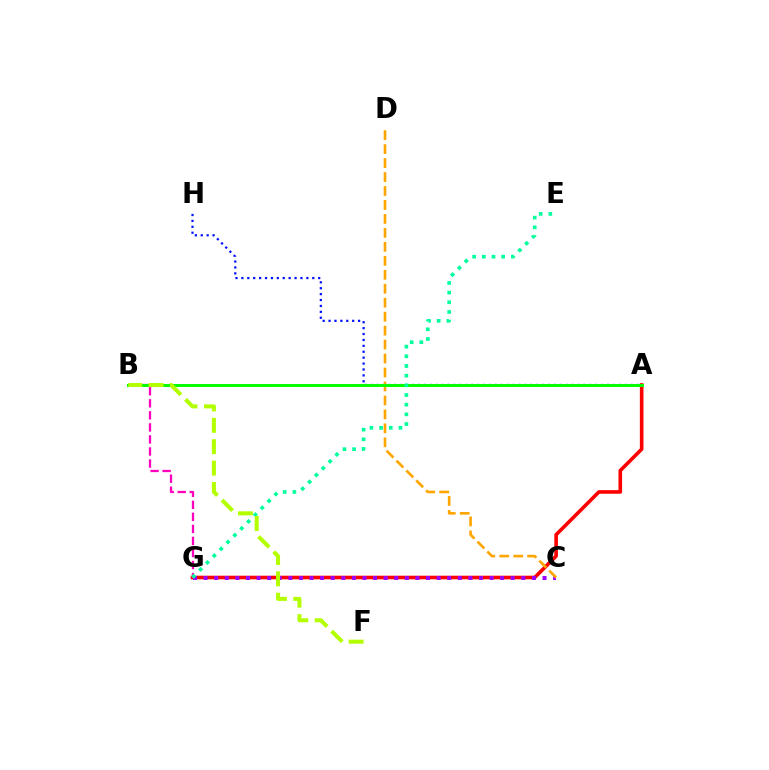{('A', 'H'): [{'color': '#0010ff', 'line_style': 'dotted', 'thickness': 1.6}], ('A', 'G'): [{'color': '#ff0000', 'line_style': 'solid', 'thickness': 2.6}], ('C', 'G'): [{'color': '#9b00ff', 'line_style': 'dotted', 'thickness': 2.88}], ('A', 'B'): [{'color': '#00b5ff', 'line_style': 'dashed', 'thickness': 2.03}, {'color': '#08ff00', 'line_style': 'solid', 'thickness': 2.14}], ('B', 'G'): [{'color': '#ff00bd', 'line_style': 'dashed', 'thickness': 1.64}], ('C', 'D'): [{'color': '#ffa500', 'line_style': 'dashed', 'thickness': 1.9}], ('E', 'G'): [{'color': '#00ff9d', 'line_style': 'dotted', 'thickness': 2.63}], ('B', 'F'): [{'color': '#b3ff00', 'line_style': 'dashed', 'thickness': 2.91}]}